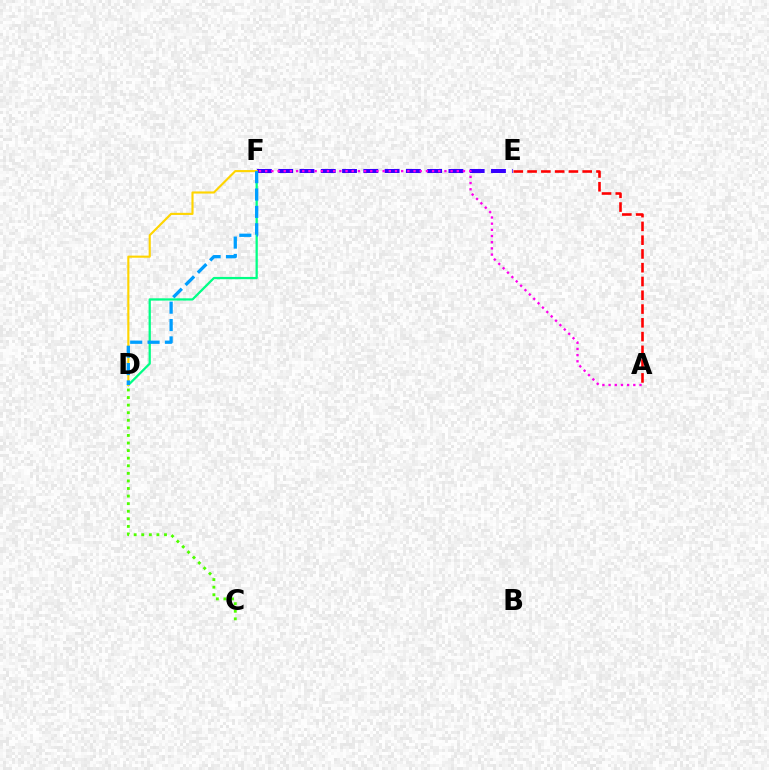{('D', 'F'): [{'color': '#00ff86', 'line_style': 'solid', 'thickness': 1.63}, {'color': '#ffd500', 'line_style': 'solid', 'thickness': 1.53}, {'color': '#009eff', 'line_style': 'dashed', 'thickness': 2.36}], ('E', 'F'): [{'color': '#3700ff', 'line_style': 'dashed', 'thickness': 2.89}], ('A', 'F'): [{'color': '#ff00ed', 'line_style': 'dotted', 'thickness': 1.68}], ('C', 'D'): [{'color': '#4fff00', 'line_style': 'dotted', 'thickness': 2.06}], ('A', 'E'): [{'color': '#ff0000', 'line_style': 'dashed', 'thickness': 1.87}]}